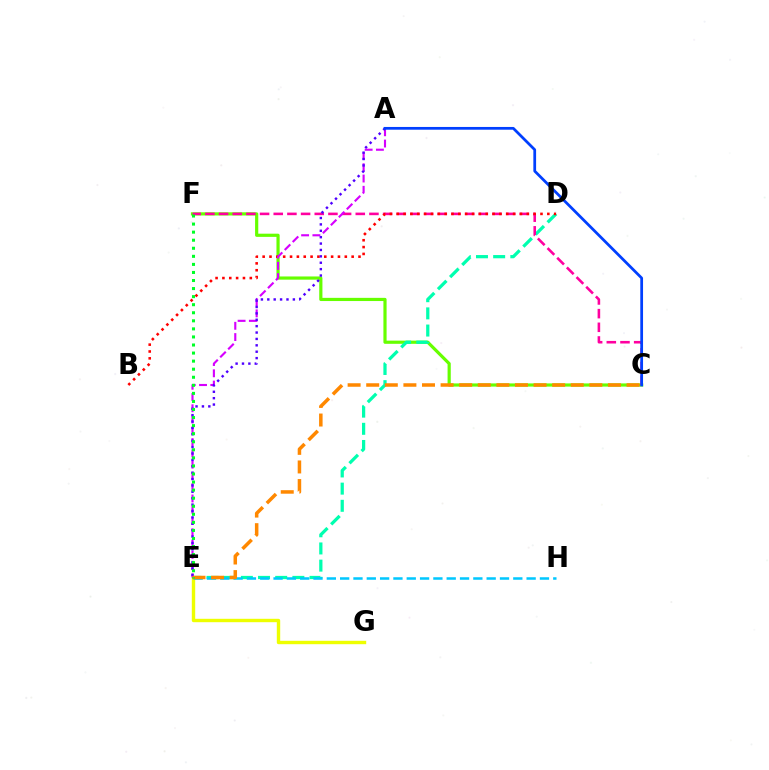{('C', 'F'): [{'color': '#66ff00', 'line_style': 'solid', 'thickness': 2.3}, {'color': '#ff00a0', 'line_style': 'dashed', 'thickness': 1.86}], ('D', 'E'): [{'color': '#00ffaf', 'line_style': 'dashed', 'thickness': 2.33}], ('E', 'G'): [{'color': '#eeff00', 'line_style': 'solid', 'thickness': 2.44}], ('E', 'H'): [{'color': '#00c7ff', 'line_style': 'dashed', 'thickness': 1.81}], ('B', 'D'): [{'color': '#ff0000', 'line_style': 'dotted', 'thickness': 1.86}], ('A', 'E'): [{'color': '#d600ff', 'line_style': 'dashed', 'thickness': 1.53}, {'color': '#4f00ff', 'line_style': 'dotted', 'thickness': 1.74}], ('C', 'E'): [{'color': '#ff8800', 'line_style': 'dashed', 'thickness': 2.53}], ('A', 'C'): [{'color': '#003fff', 'line_style': 'solid', 'thickness': 1.98}], ('E', 'F'): [{'color': '#00ff27', 'line_style': 'dotted', 'thickness': 2.19}]}